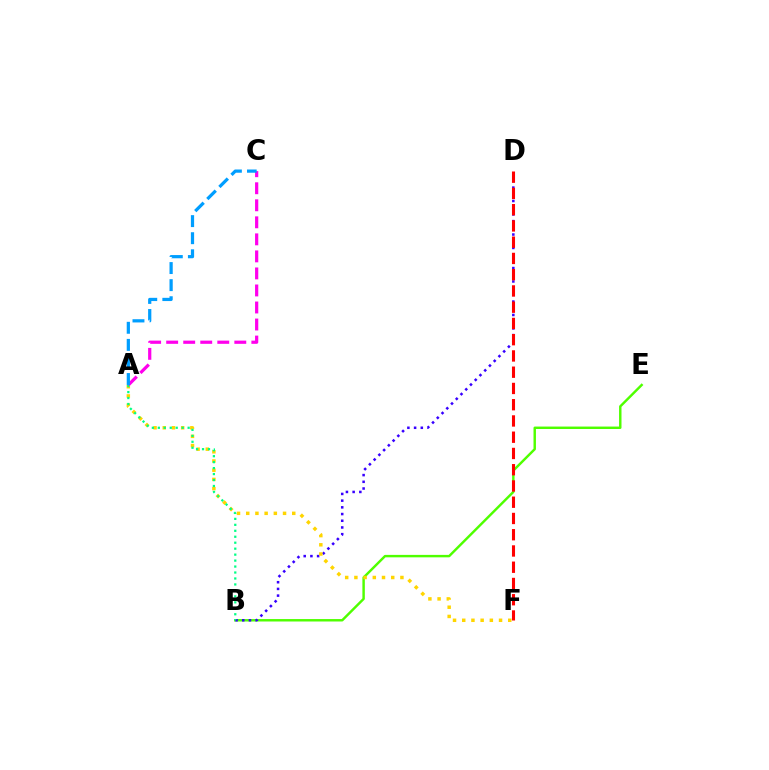{('B', 'E'): [{'color': '#4fff00', 'line_style': 'solid', 'thickness': 1.76}], ('B', 'D'): [{'color': '#3700ff', 'line_style': 'dotted', 'thickness': 1.82}], ('A', 'F'): [{'color': '#ffd500', 'line_style': 'dotted', 'thickness': 2.5}], ('A', 'B'): [{'color': '#00ff86', 'line_style': 'dotted', 'thickness': 1.62}], ('D', 'F'): [{'color': '#ff0000', 'line_style': 'dashed', 'thickness': 2.21}], ('A', 'C'): [{'color': '#ff00ed', 'line_style': 'dashed', 'thickness': 2.31}, {'color': '#009eff', 'line_style': 'dashed', 'thickness': 2.32}]}